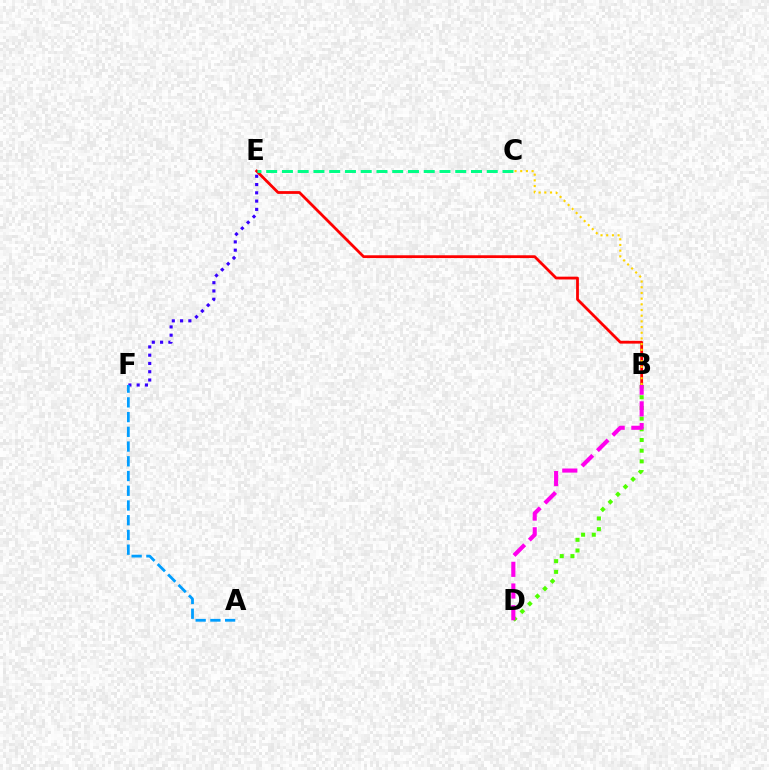{('B', 'E'): [{'color': '#ff0000', 'line_style': 'solid', 'thickness': 2.01}], ('E', 'F'): [{'color': '#3700ff', 'line_style': 'dotted', 'thickness': 2.25}], ('B', 'D'): [{'color': '#4fff00', 'line_style': 'dotted', 'thickness': 2.9}, {'color': '#ff00ed', 'line_style': 'dashed', 'thickness': 2.95}], ('C', 'E'): [{'color': '#00ff86', 'line_style': 'dashed', 'thickness': 2.14}], ('A', 'F'): [{'color': '#009eff', 'line_style': 'dashed', 'thickness': 2.0}], ('B', 'C'): [{'color': '#ffd500', 'line_style': 'dotted', 'thickness': 1.54}]}